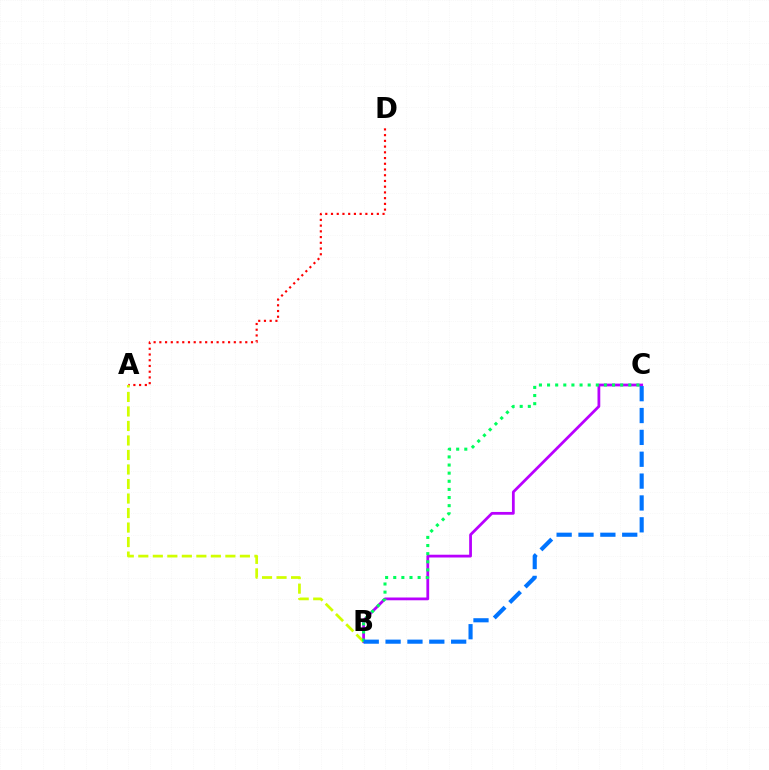{('A', 'D'): [{'color': '#ff0000', 'line_style': 'dotted', 'thickness': 1.56}], ('B', 'C'): [{'color': '#b900ff', 'line_style': 'solid', 'thickness': 2.0}, {'color': '#00ff5c', 'line_style': 'dotted', 'thickness': 2.21}, {'color': '#0074ff', 'line_style': 'dashed', 'thickness': 2.97}], ('A', 'B'): [{'color': '#d1ff00', 'line_style': 'dashed', 'thickness': 1.97}]}